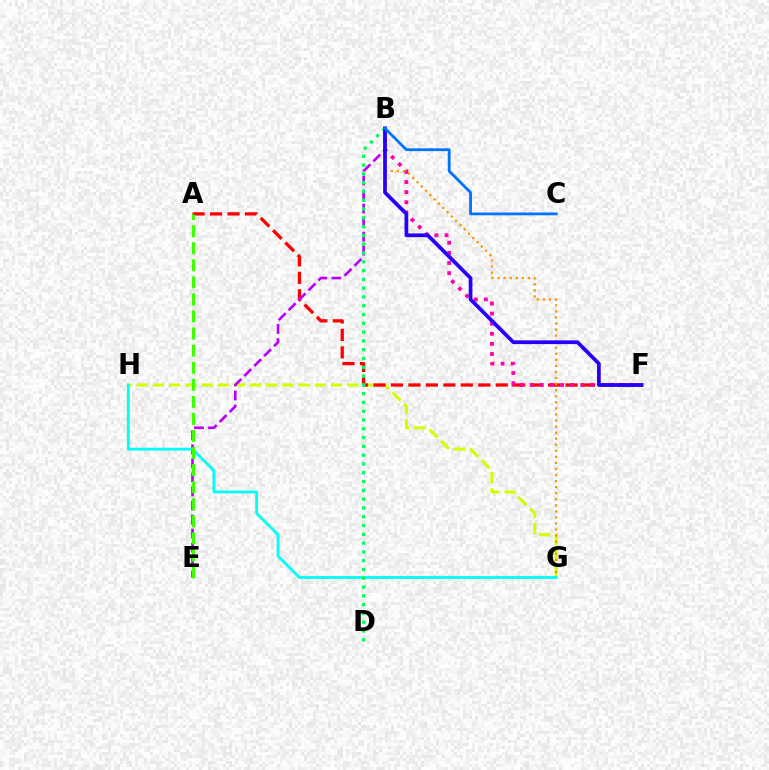{('G', 'H'): [{'color': '#d1ff00', 'line_style': 'dashed', 'thickness': 2.2}, {'color': '#00fff6', 'line_style': 'solid', 'thickness': 2.04}], ('A', 'F'): [{'color': '#ff0000', 'line_style': 'dashed', 'thickness': 2.37}], ('B', 'F'): [{'color': '#ff00ac', 'line_style': 'dotted', 'thickness': 2.75}, {'color': '#2500ff', 'line_style': 'solid', 'thickness': 2.68}], ('B', 'E'): [{'color': '#b900ff', 'line_style': 'dashed', 'thickness': 1.91}], ('B', 'G'): [{'color': '#ff9400', 'line_style': 'dotted', 'thickness': 1.65}], ('B', 'D'): [{'color': '#00ff5c', 'line_style': 'dotted', 'thickness': 2.39}], ('B', 'C'): [{'color': '#0074ff', 'line_style': 'solid', 'thickness': 2.02}], ('A', 'E'): [{'color': '#3dff00', 'line_style': 'dashed', 'thickness': 2.32}]}